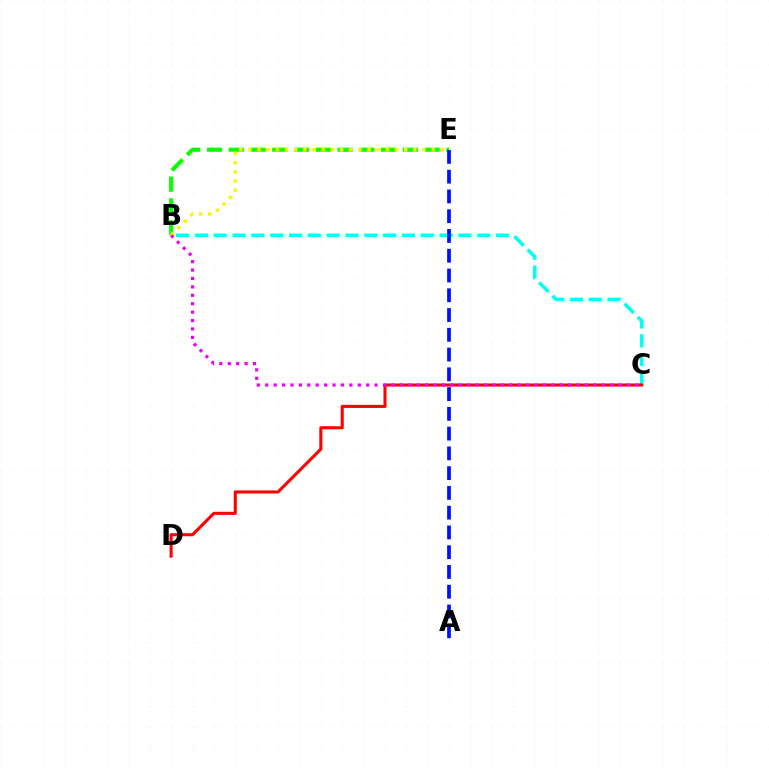{('B', 'C'): [{'color': '#00fff6', 'line_style': 'dashed', 'thickness': 2.56}, {'color': '#ee00ff', 'line_style': 'dotted', 'thickness': 2.29}], ('C', 'D'): [{'color': '#ff0000', 'line_style': 'solid', 'thickness': 2.21}], ('B', 'E'): [{'color': '#08ff00', 'line_style': 'dashed', 'thickness': 2.96}, {'color': '#fcf500', 'line_style': 'dotted', 'thickness': 2.49}], ('A', 'E'): [{'color': '#0010ff', 'line_style': 'dashed', 'thickness': 2.69}]}